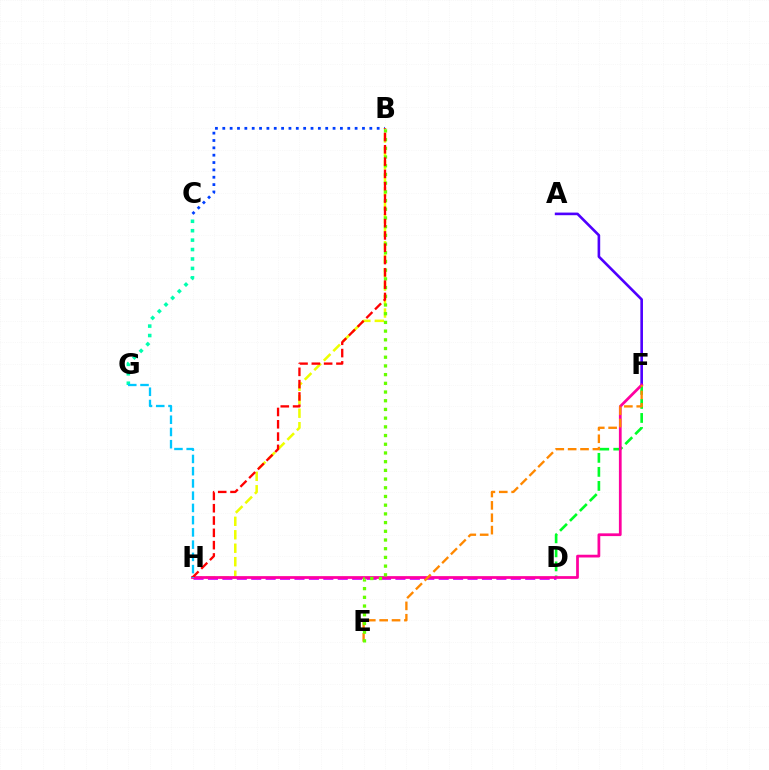{('D', 'F'): [{'color': '#00ff27', 'line_style': 'dashed', 'thickness': 1.91}], ('A', 'F'): [{'color': '#4f00ff', 'line_style': 'solid', 'thickness': 1.89}], ('B', 'C'): [{'color': '#003fff', 'line_style': 'dotted', 'thickness': 2.0}], ('B', 'H'): [{'color': '#eeff00', 'line_style': 'dashed', 'thickness': 1.83}, {'color': '#ff0000', 'line_style': 'dashed', 'thickness': 1.67}], ('D', 'H'): [{'color': '#d600ff', 'line_style': 'dashed', 'thickness': 1.96}], ('F', 'H'): [{'color': '#ff00a0', 'line_style': 'solid', 'thickness': 1.98}], ('C', 'G'): [{'color': '#00ffaf', 'line_style': 'dotted', 'thickness': 2.56}], ('E', 'F'): [{'color': '#ff8800', 'line_style': 'dashed', 'thickness': 1.68}], ('B', 'E'): [{'color': '#66ff00', 'line_style': 'dotted', 'thickness': 2.36}], ('G', 'H'): [{'color': '#00c7ff', 'line_style': 'dashed', 'thickness': 1.66}]}